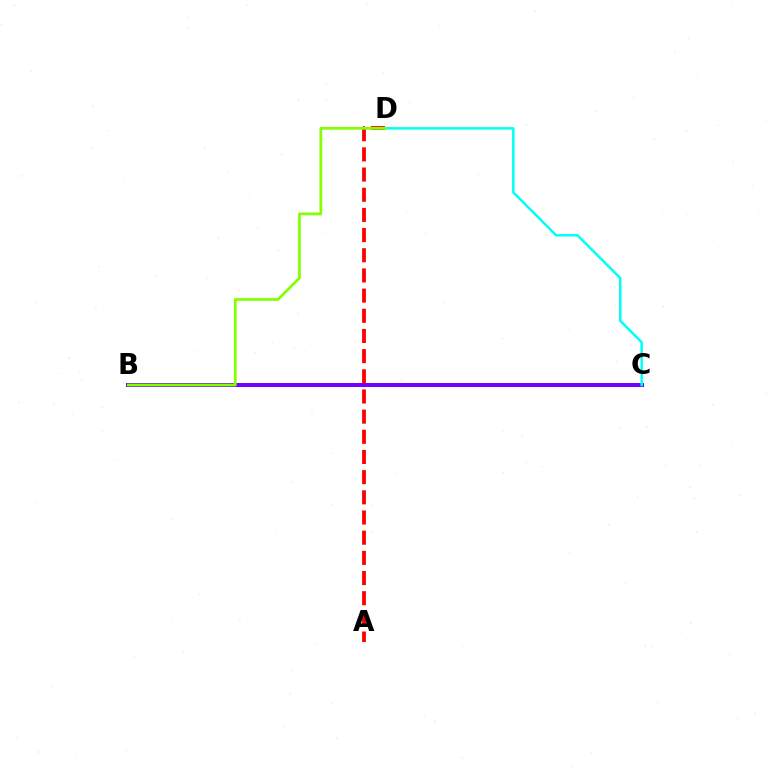{('B', 'C'): [{'color': '#7200ff', 'line_style': 'solid', 'thickness': 2.87}], ('C', 'D'): [{'color': '#00fff6', 'line_style': 'solid', 'thickness': 1.8}], ('A', 'D'): [{'color': '#ff0000', 'line_style': 'dashed', 'thickness': 2.74}], ('B', 'D'): [{'color': '#84ff00', 'line_style': 'solid', 'thickness': 1.96}]}